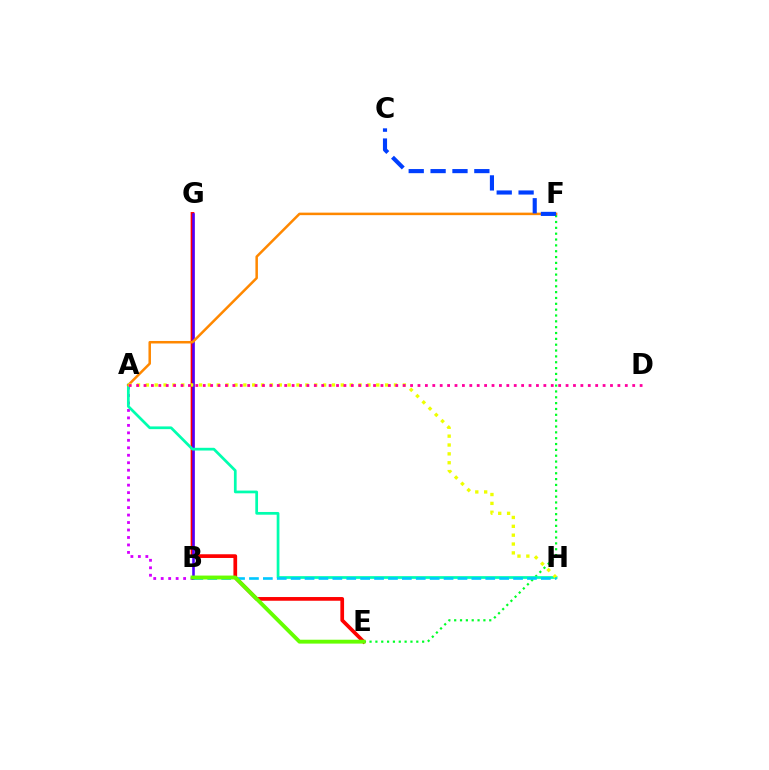{('E', 'G'): [{'color': '#ff0000', 'line_style': 'solid', 'thickness': 2.67}], ('E', 'F'): [{'color': '#00ff27', 'line_style': 'dotted', 'thickness': 1.59}], ('A', 'B'): [{'color': '#d600ff', 'line_style': 'dotted', 'thickness': 2.03}], ('B', 'G'): [{'color': '#4f00ff', 'line_style': 'solid', 'thickness': 1.86}], ('A', 'H'): [{'color': '#00ffaf', 'line_style': 'solid', 'thickness': 1.96}, {'color': '#eeff00', 'line_style': 'dotted', 'thickness': 2.41}], ('A', 'F'): [{'color': '#ff8800', 'line_style': 'solid', 'thickness': 1.81}], ('C', 'F'): [{'color': '#003fff', 'line_style': 'dashed', 'thickness': 2.97}], ('B', 'H'): [{'color': '#00c7ff', 'line_style': 'dashed', 'thickness': 1.89}], ('B', 'E'): [{'color': '#66ff00', 'line_style': 'solid', 'thickness': 2.79}], ('A', 'D'): [{'color': '#ff00a0', 'line_style': 'dotted', 'thickness': 2.01}]}